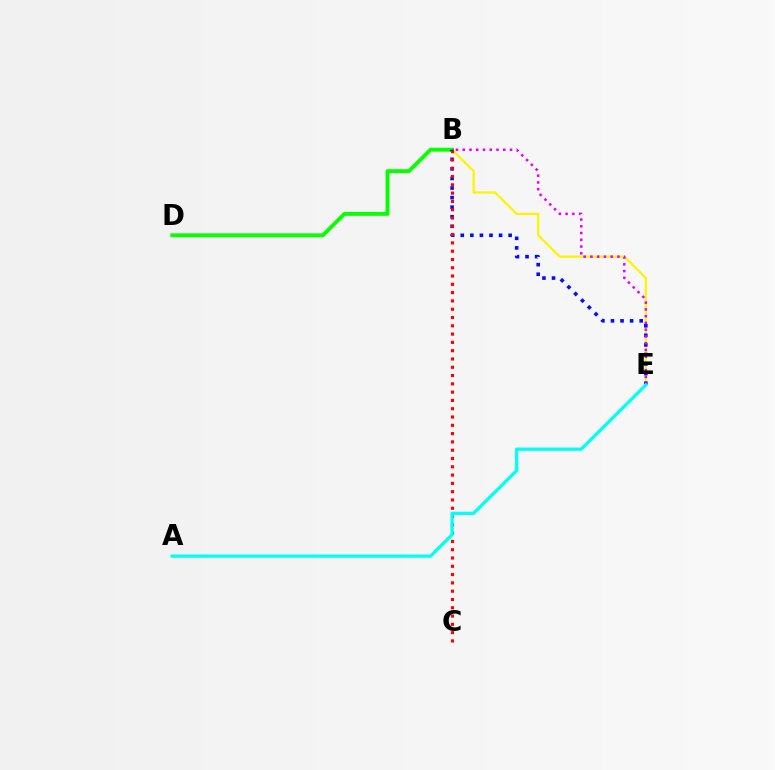{('B', 'E'): [{'color': '#fcf500', 'line_style': 'solid', 'thickness': 1.6}, {'color': '#0010ff', 'line_style': 'dotted', 'thickness': 2.6}, {'color': '#ee00ff', 'line_style': 'dotted', 'thickness': 1.84}], ('B', 'D'): [{'color': '#08ff00', 'line_style': 'solid', 'thickness': 2.78}], ('B', 'C'): [{'color': '#ff0000', 'line_style': 'dotted', 'thickness': 2.25}], ('A', 'E'): [{'color': '#00fff6', 'line_style': 'solid', 'thickness': 2.36}]}